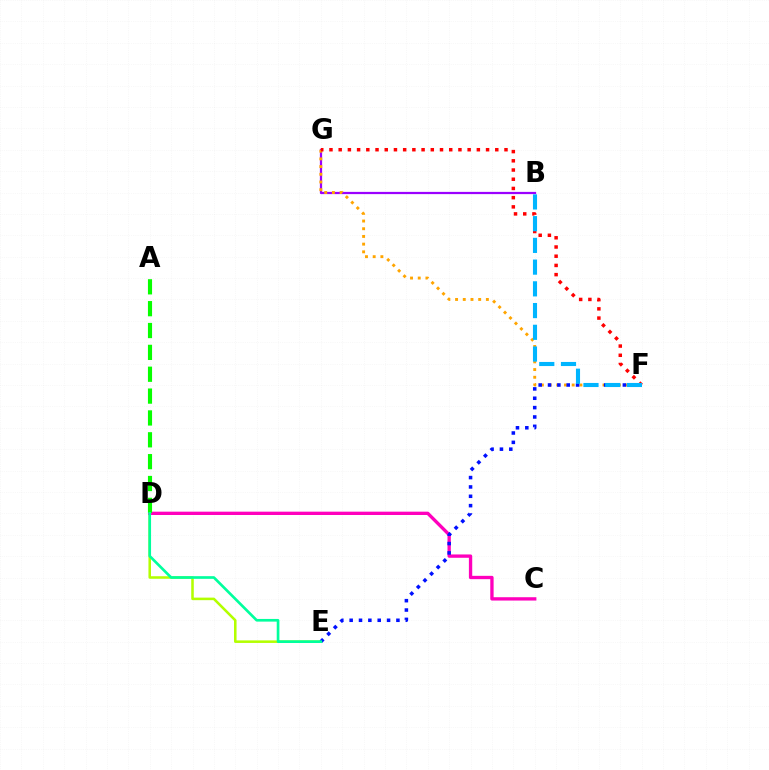{('D', 'E'): [{'color': '#b3ff00', 'line_style': 'solid', 'thickness': 1.84}, {'color': '#00ff9d', 'line_style': 'solid', 'thickness': 1.92}], ('B', 'G'): [{'color': '#9b00ff', 'line_style': 'solid', 'thickness': 1.61}], ('C', 'D'): [{'color': '#ff00bd', 'line_style': 'solid', 'thickness': 2.4}], ('A', 'D'): [{'color': '#08ff00', 'line_style': 'dashed', 'thickness': 2.97}], ('F', 'G'): [{'color': '#ffa500', 'line_style': 'dotted', 'thickness': 2.09}, {'color': '#ff0000', 'line_style': 'dotted', 'thickness': 2.5}], ('E', 'F'): [{'color': '#0010ff', 'line_style': 'dotted', 'thickness': 2.54}], ('B', 'F'): [{'color': '#00b5ff', 'line_style': 'dashed', 'thickness': 2.95}]}